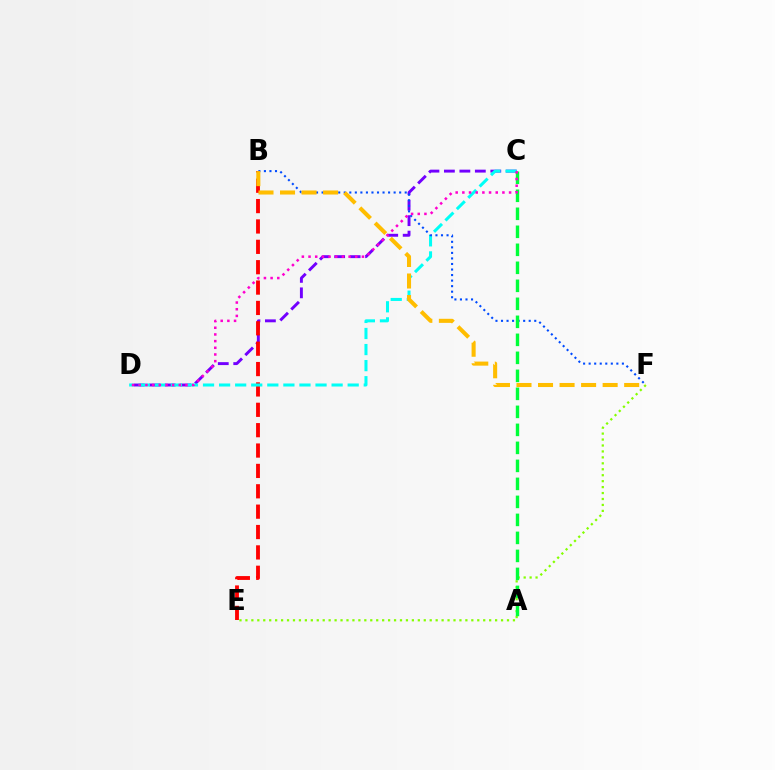{('C', 'D'): [{'color': '#7200ff', 'line_style': 'dashed', 'thickness': 2.1}, {'color': '#00fff6', 'line_style': 'dashed', 'thickness': 2.18}, {'color': '#ff00cf', 'line_style': 'dotted', 'thickness': 1.81}], ('B', 'E'): [{'color': '#ff0000', 'line_style': 'dashed', 'thickness': 2.77}], ('E', 'F'): [{'color': '#84ff00', 'line_style': 'dotted', 'thickness': 1.62}], ('B', 'F'): [{'color': '#004bff', 'line_style': 'dotted', 'thickness': 1.51}, {'color': '#ffbd00', 'line_style': 'dashed', 'thickness': 2.93}], ('A', 'C'): [{'color': '#00ff39', 'line_style': 'dashed', 'thickness': 2.45}]}